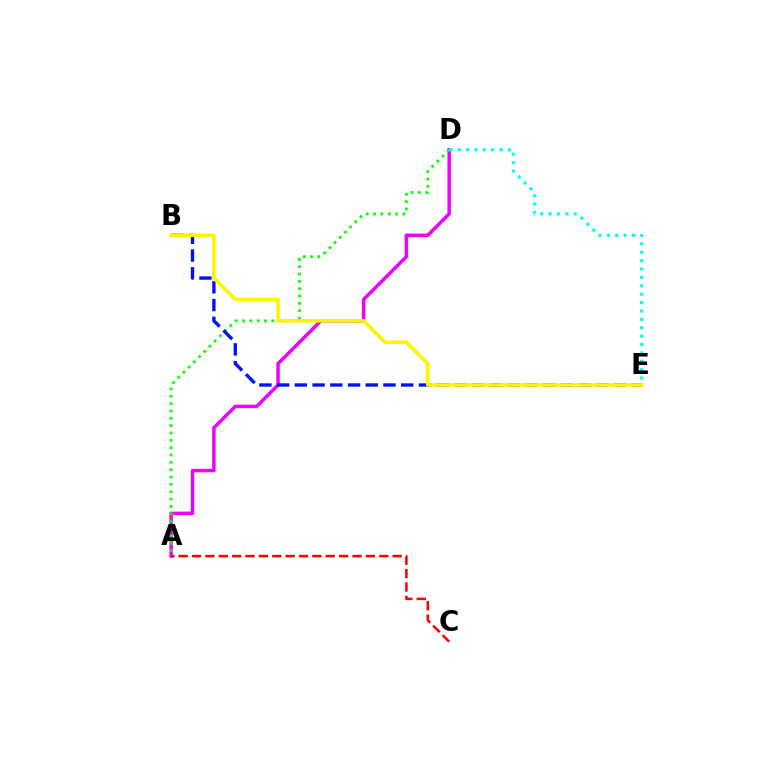{('A', 'D'): [{'color': '#ee00ff', 'line_style': 'solid', 'thickness': 2.49}, {'color': '#08ff00', 'line_style': 'dotted', 'thickness': 2.0}], ('A', 'C'): [{'color': '#ff0000', 'line_style': 'dashed', 'thickness': 1.82}], ('B', 'E'): [{'color': '#0010ff', 'line_style': 'dashed', 'thickness': 2.41}, {'color': '#fcf500', 'line_style': 'solid', 'thickness': 2.59}], ('D', 'E'): [{'color': '#00fff6', 'line_style': 'dotted', 'thickness': 2.28}]}